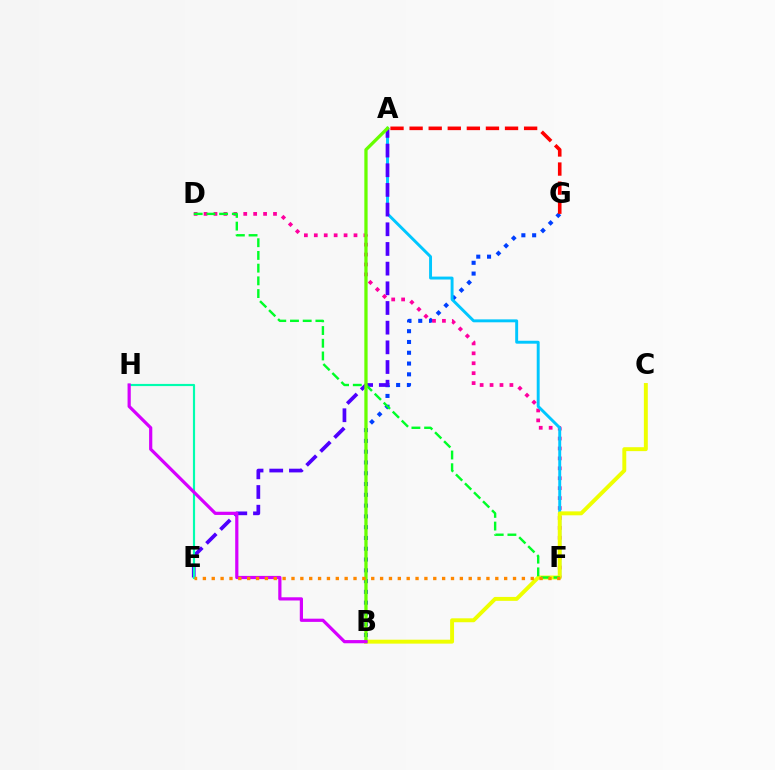{('B', 'G'): [{'color': '#003fff', 'line_style': 'dotted', 'thickness': 2.93}], ('D', 'F'): [{'color': '#ff00a0', 'line_style': 'dotted', 'thickness': 2.7}, {'color': '#00ff27', 'line_style': 'dashed', 'thickness': 1.73}], ('A', 'G'): [{'color': '#ff0000', 'line_style': 'dashed', 'thickness': 2.59}], ('A', 'F'): [{'color': '#00c7ff', 'line_style': 'solid', 'thickness': 2.11}], ('B', 'C'): [{'color': '#eeff00', 'line_style': 'solid', 'thickness': 2.82}], ('A', 'E'): [{'color': '#4f00ff', 'line_style': 'dashed', 'thickness': 2.67}], ('E', 'H'): [{'color': '#00ffaf', 'line_style': 'solid', 'thickness': 1.56}], ('A', 'B'): [{'color': '#66ff00', 'line_style': 'solid', 'thickness': 2.36}], ('B', 'H'): [{'color': '#d600ff', 'line_style': 'solid', 'thickness': 2.31}], ('E', 'F'): [{'color': '#ff8800', 'line_style': 'dotted', 'thickness': 2.41}]}